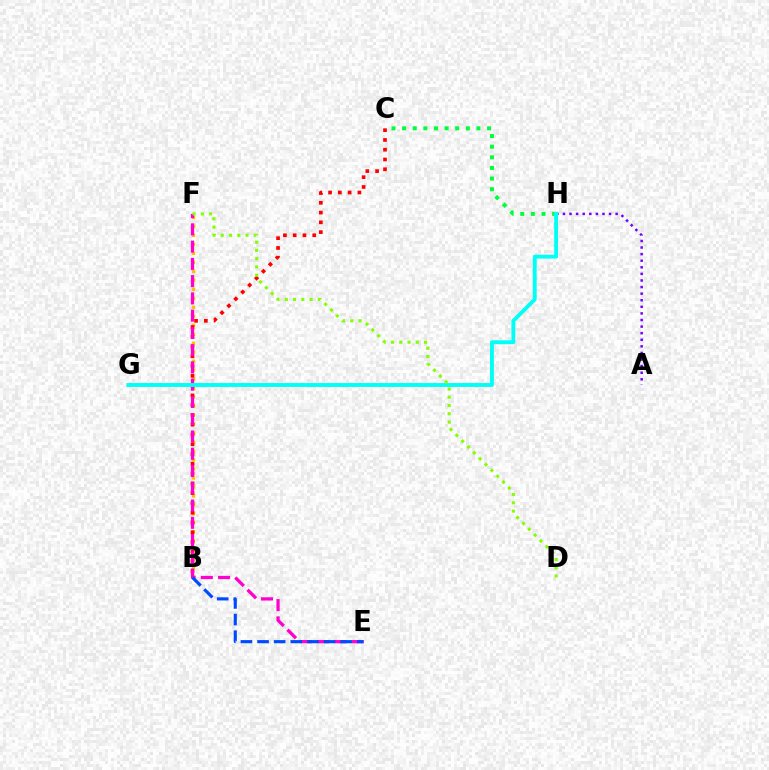{('B', 'F'): [{'color': '#ffbd00', 'line_style': 'dotted', 'thickness': 2.44}], ('B', 'C'): [{'color': '#ff0000', 'line_style': 'dotted', 'thickness': 2.65}], ('A', 'H'): [{'color': '#7200ff', 'line_style': 'dotted', 'thickness': 1.79}], ('E', 'F'): [{'color': '#ff00cf', 'line_style': 'dashed', 'thickness': 2.34}], ('C', 'H'): [{'color': '#00ff39', 'line_style': 'dotted', 'thickness': 2.89}], ('G', 'H'): [{'color': '#00fff6', 'line_style': 'solid', 'thickness': 2.8}], ('B', 'E'): [{'color': '#004bff', 'line_style': 'dashed', 'thickness': 2.26}], ('D', 'F'): [{'color': '#84ff00', 'line_style': 'dotted', 'thickness': 2.24}]}